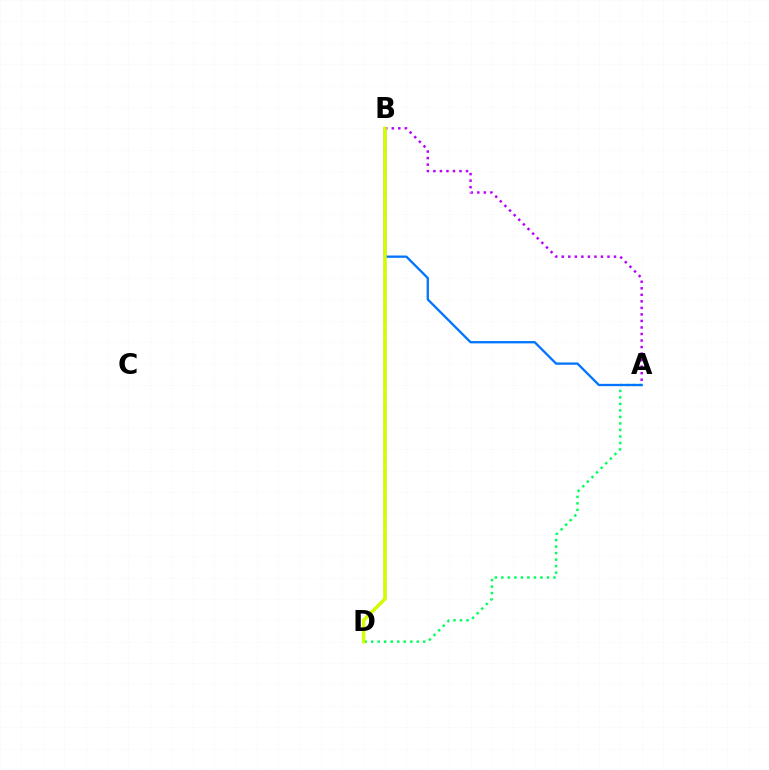{('A', 'D'): [{'color': '#00ff5c', 'line_style': 'dotted', 'thickness': 1.77}], ('B', 'D'): [{'color': '#ff0000', 'line_style': 'solid', 'thickness': 1.68}, {'color': '#d1ff00', 'line_style': 'solid', 'thickness': 2.42}], ('A', 'B'): [{'color': '#b900ff', 'line_style': 'dotted', 'thickness': 1.77}, {'color': '#0074ff', 'line_style': 'solid', 'thickness': 1.66}]}